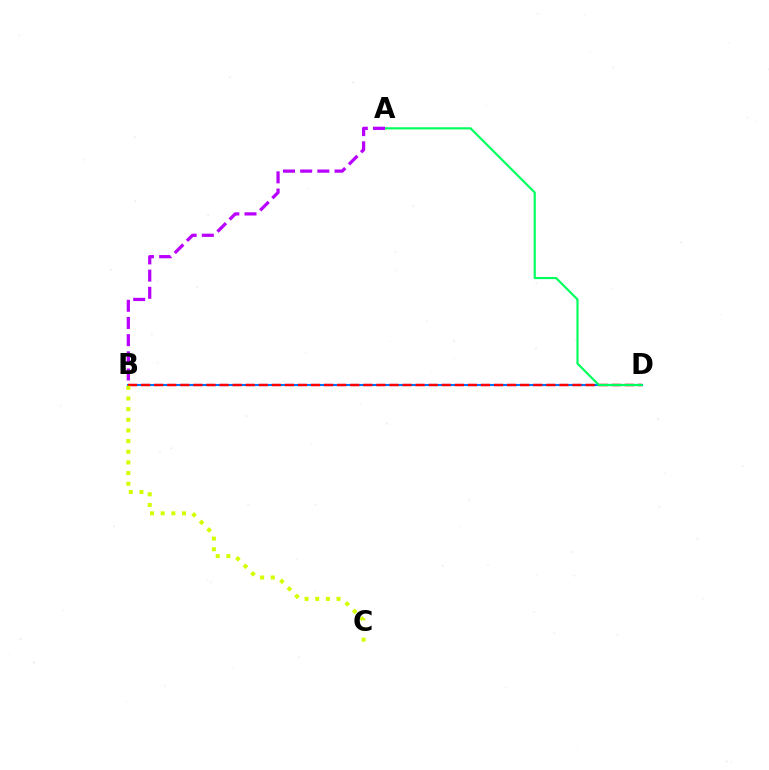{('B', 'D'): [{'color': '#0074ff', 'line_style': 'solid', 'thickness': 1.51}, {'color': '#ff0000', 'line_style': 'dashed', 'thickness': 1.78}], ('A', 'D'): [{'color': '#00ff5c', 'line_style': 'solid', 'thickness': 1.55}], ('A', 'B'): [{'color': '#b900ff', 'line_style': 'dashed', 'thickness': 2.33}], ('B', 'C'): [{'color': '#d1ff00', 'line_style': 'dotted', 'thickness': 2.9}]}